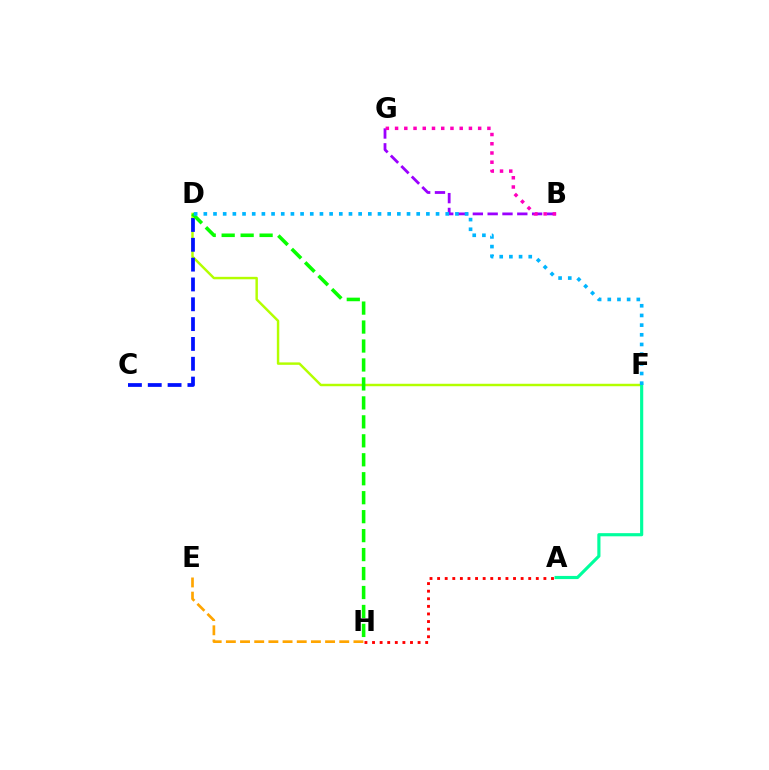{('B', 'G'): [{'color': '#9b00ff', 'line_style': 'dashed', 'thickness': 2.01}, {'color': '#ff00bd', 'line_style': 'dotted', 'thickness': 2.51}], ('E', 'H'): [{'color': '#ffa500', 'line_style': 'dashed', 'thickness': 1.93}], ('D', 'F'): [{'color': '#b3ff00', 'line_style': 'solid', 'thickness': 1.76}, {'color': '#00b5ff', 'line_style': 'dotted', 'thickness': 2.63}], ('C', 'D'): [{'color': '#0010ff', 'line_style': 'dashed', 'thickness': 2.69}], ('D', 'H'): [{'color': '#08ff00', 'line_style': 'dashed', 'thickness': 2.58}], ('A', 'F'): [{'color': '#00ff9d', 'line_style': 'solid', 'thickness': 2.27}], ('A', 'H'): [{'color': '#ff0000', 'line_style': 'dotted', 'thickness': 2.06}]}